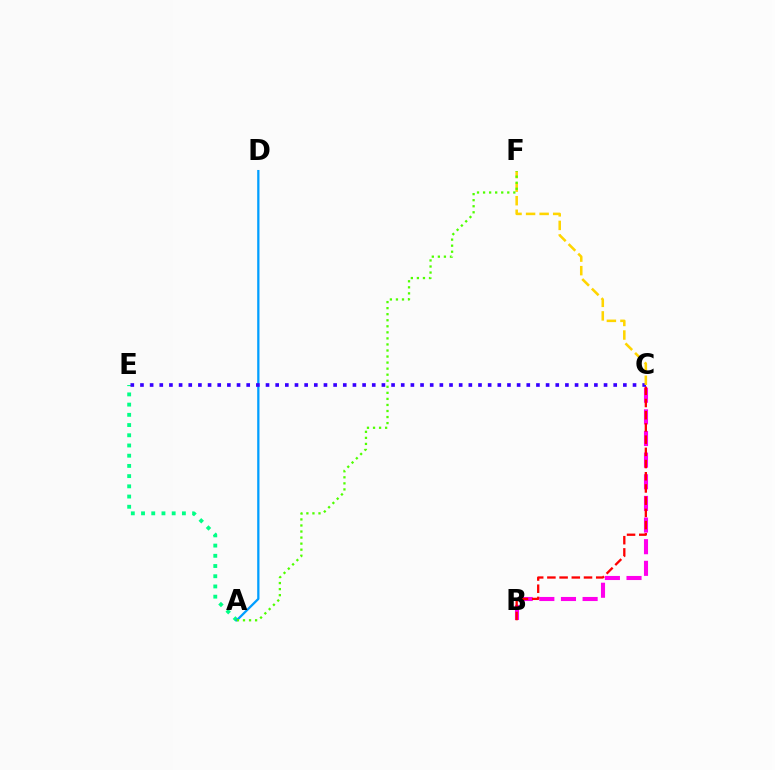{('B', 'C'): [{'color': '#ff00ed', 'line_style': 'dashed', 'thickness': 2.94}, {'color': '#ff0000', 'line_style': 'dashed', 'thickness': 1.66}], ('A', 'E'): [{'color': '#00ff86', 'line_style': 'dotted', 'thickness': 2.78}], ('A', 'D'): [{'color': '#009eff', 'line_style': 'solid', 'thickness': 1.64}], ('C', 'E'): [{'color': '#3700ff', 'line_style': 'dotted', 'thickness': 2.62}], ('C', 'F'): [{'color': '#ffd500', 'line_style': 'dashed', 'thickness': 1.84}], ('A', 'F'): [{'color': '#4fff00', 'line_style': 'dotted', 'thickness': 1.64}]}